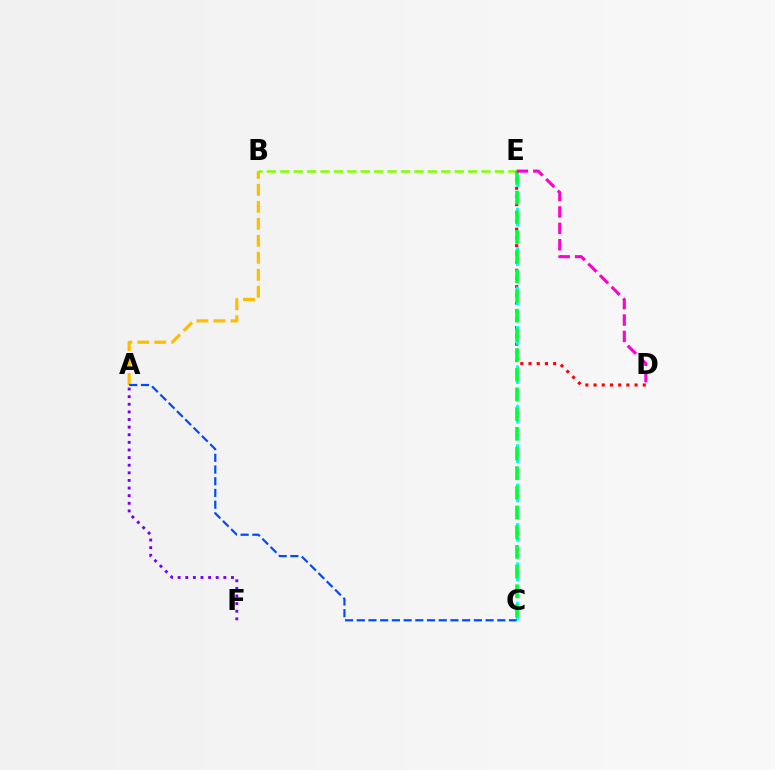{('D', 'E'): [{'color': '#ff0000', 'line_style': 'dotted', 'thickness': 2.23}, {'color': '#ff00cf', 'line_style': 'dashed', 'thickness': 2.23}], ('A', 'B'): [{'color': '#ffbd00', 'line_style': 'dashed', 'thickness': 2.31}], ('C', 'E'): [{'color': '#00fff6', 'line_style': 'dotted', 'thickness': 2.14}, {'color': '#00ff39', 'line_style': 'dashed', 'thickness': 2.67}], ('B', 'E'): [{'color': '#84ff00', 'line_style': 'dashed', 'thickness': 1.82}], ('A', 'C'): [{'color': '#004bff', 'line_style': 'dashed', 'thickness': 1.59}], ('A', 'F'): [{'color': '#7200ff', 'line_style': 'dotted', 'thickness': 2.07}]}